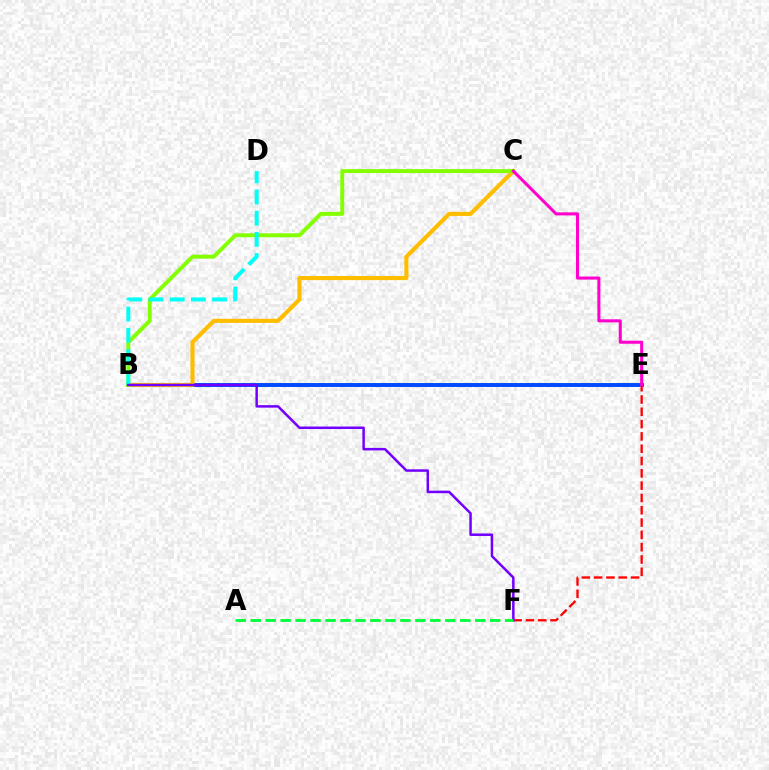{('B', 'E'): [{'color': '#004bff', 'line_style': 'solid', 'thickness': 2.83}], ('B', 'C'): [{'color': '#ffbd00', 'line_style': 'solid', 'thickness': 2.96}, {'color': '#84ff00', 'line_style': 'solid', 'thickness': 2.82}], ('E', 'F'): [{'color': '#ff0000', 'line_style': 'dashed', 'thickness': 1.67}], ('B', 'D'): [{'color': '#00fff6', 'line_style': 'dashed', 'thickness': 2.88}], ('B', 'F'): [{'color': '#7200ff', 'line_style': 'solid', 'thickness': 1.8}], ('C', 'E'): [{'color': '#ff00cf', 'line_style': 'solid', 'thickness': 2.2}], ('A', 'F'): [{'color': '#00ff39', 'line_style': 'dashed', 'thickness': 2.03}]}